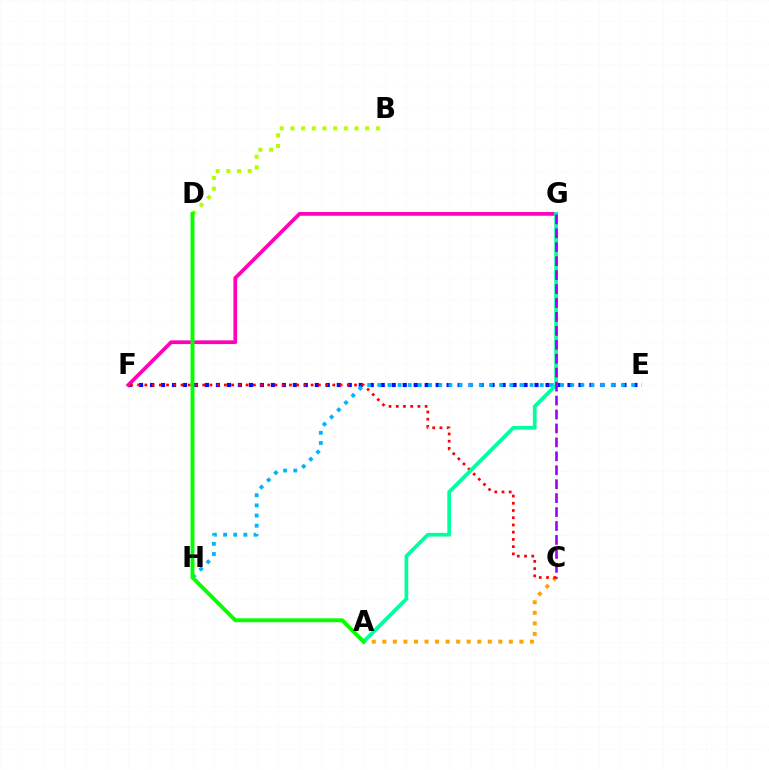{('E', 'F'): [{'color': '#0010ff', 'line_style': 'dotted', 'thickness': 2.98}], ('E', 'H'): [{'color': '#00b5ff', 'line_style': 'dotted', 'thickness': 2.76}], ('A', 'C'): [{'color': '#ffa500', 'line_style': 'dotted', 'thickness': 2.86}], ('B', 'D'): [{'color': '#b3ff00', 'line_style': 'dotted', 'thickness': 2.9}], ('F', 'G'): [{'color': '#ff00bd', 'line_style': 'solid', 'thickness': 2.68}], ('C', 'F'): [{'color': '#ff0000', 'line_style': 'dotted', 'thickness': 1.96}], ('A', 'G'): [{'color': '#00ff9d', 'line_style': 'solid', 'thickness': 2.67}], ('C', 'G'): [{'color': '#9b00ff', 'line_style': 'dashed', 'thickness': 1.89}], ('A', 'D'): [{'color': '#08ff00', 'line_style': 'solid', 'thickness': 2.82}]}